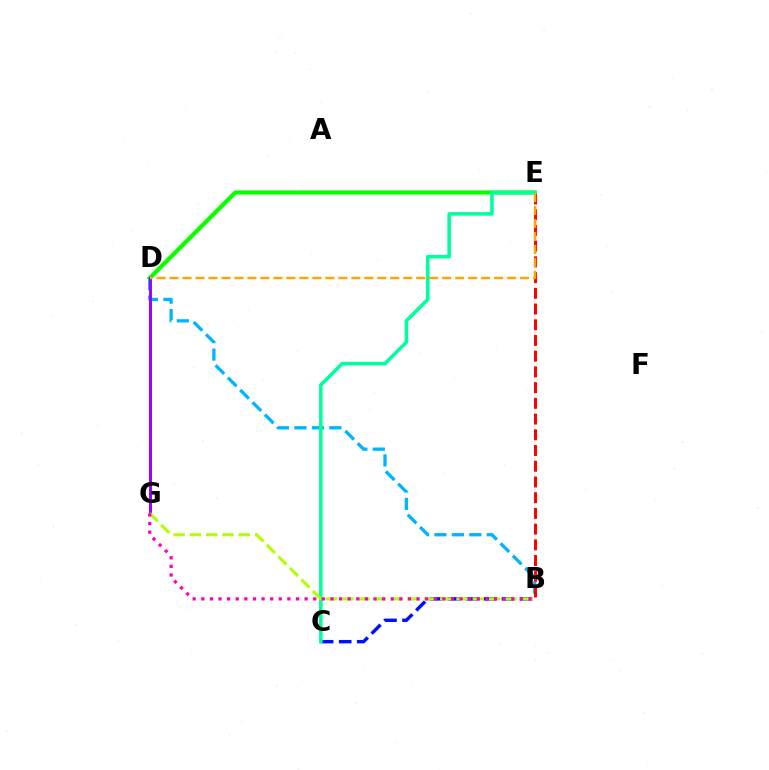{('D', 'E'): [{'color': '#08ff00', 'line_style': 'solid', 'thickness': 2.99}, {'color': '#ffa500', 'line_style': 'dashed', 'thickness': 1.76}], ('B', 'D'): [{'color': '#00b5ff', 'line_style': 'dashed', 'thickness': 2.37}], ('D', 'G'): [{'color': '#9b00ff', 'line_style': 'solid', 'thickness': 2.11}], ('B', 'E'): [{'color': '#ff0000', 'line_style': 'dashed', 'thickness': 2.14}], ('B', 'C'): [{'color': '#0010ff', 'line_style': 'dashed', 'thickness': 2.45}], ('C', 'E'): [{'color': '#00ff9d', 'line_style': 'solid', 'thickness': 2.55}], ('B', 'G'): [{'color': '#b3ff00', 'line_style': 'dashed', 'thickness': 2.21}, {'color': '#ff00bd', 'line_style': 'dotted', 'thickness': 2.34}]}